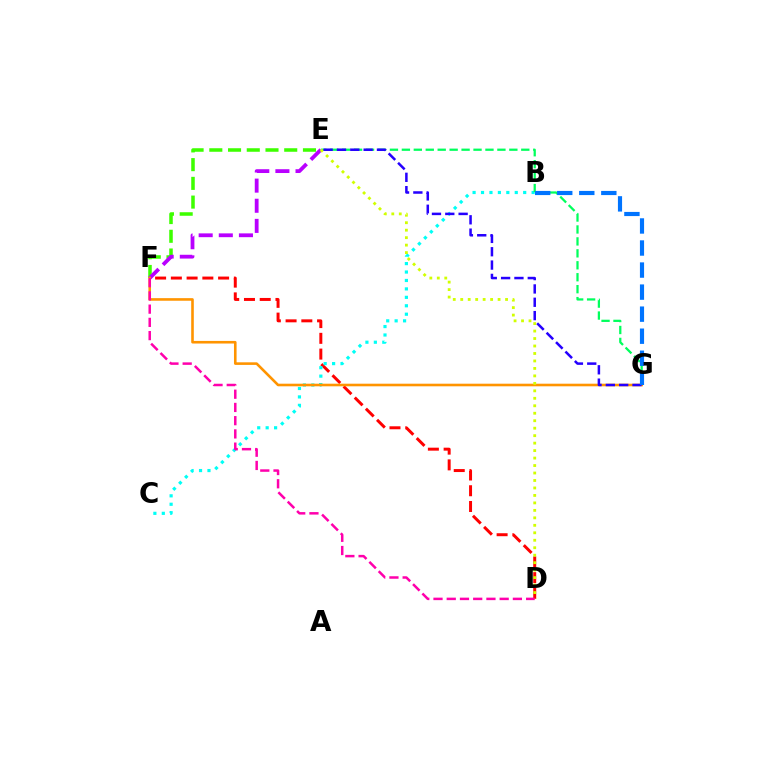{('E', 'F'): [{'color': '#3dff00', 'line_style': 'dashed', 'thickness': 2.54}, {'color': '#b900ff', 'line_style': 'dashed', 'thickness': 2.73}], ('D', 'F'): [{'color': '#ff0000', 'line_style': 'dashed', 'thickness': 2.14}, {'color': '#ff00ac', 'line_style': 'dashed', 'thickness': 1.8}], ('B', 'C'): [{'color': '#00fff6', 'line_style': 'dotted', 'thickness': 2.29}], ('E', 'G'): [{'color': '#00ff5c', 'line_style': 'dashed', 'thickness': 1.62}, {'color': '#2500ff', 'line_style': 'dashed', 'thickness': 1.81}], ('F', 'G'): [{'color': '#ff9400', 'line_style': 'solid', 'thickness': 1.87}], ('D', 'E'): [{'color': '#d1ff00', 'line_style': 'dotted', 'thickness': 2.03}], ('B', 'G'): [{'color': '#0074ff', 'line_style': 'dashed', 'thickness': 2.99}]}